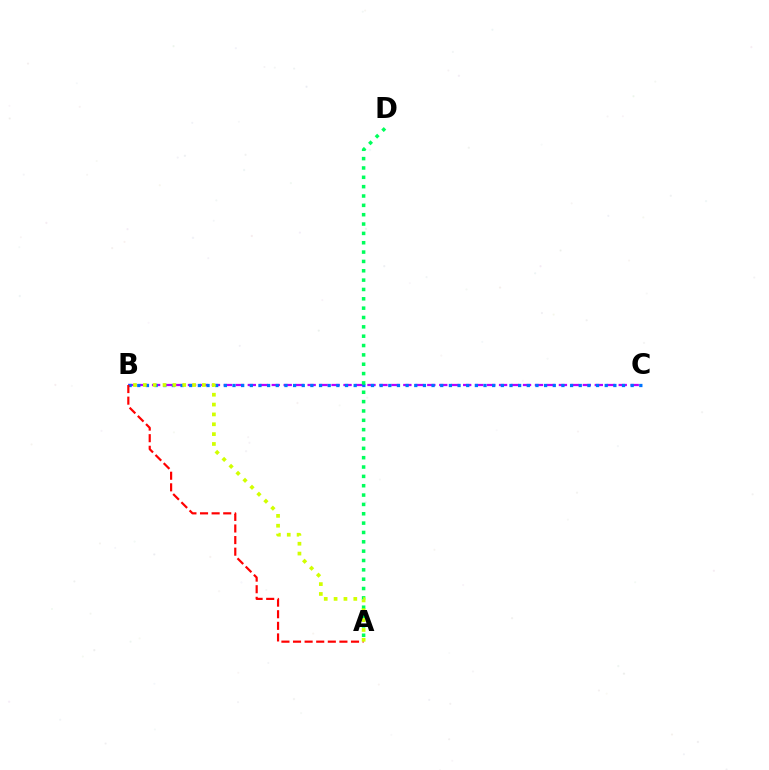{('B', 'C'): [{'color': '#b900ff', 'line_style': 'dashed', 'thickness': 1.63}, {'color': '#0074ff', 'line_style': 'dotted', 'thickness': 2.35}], ('A', 'D'): [{'color': '#00ff5c', 'line_style': 'dotted', 'thickness': 2.54}], ('A', 'B'): [{'color': '#ff0000', 'line_style': 'dashed', 'thickness': 1.58}, {'color': '#d1ff00', 'line_style': 'dotted', 'thickness': 2.68}]}